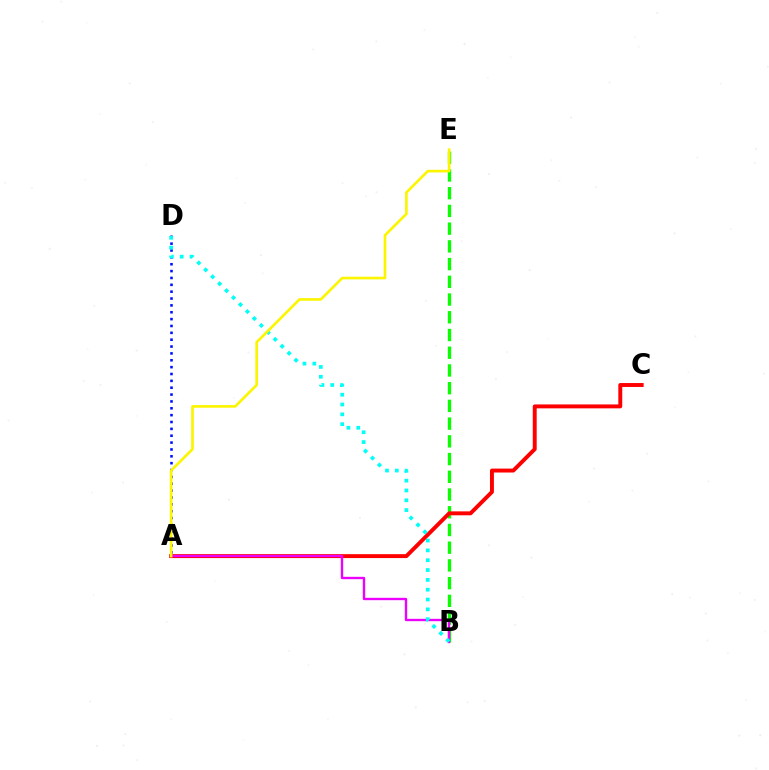{('B', 'E'): [{'color': '#08ff00', 'line_style': 'dashed', 'thickness': 2.41}], ('A', 'D'): [{'color': '#0010ff', 'line_style': 'dotted', 'thickness': 1.86}], ('A', 'C'): [{'color': '#ff0000', 'line_style': 'solid', 'thickness': 2.82}], ('A', 'B'): [{'color': '#ee00ff', 'line_style': 'solid', 'thickness': 1.7}], ('B', 'D'): [{'color': '#00fff6', 'line_style': 'dotted', 'thickness': 2.67}], ('A', 'E'): [{'color': '#fcf500', 'line_style': 'solid', 'thickness': 1.9}]}